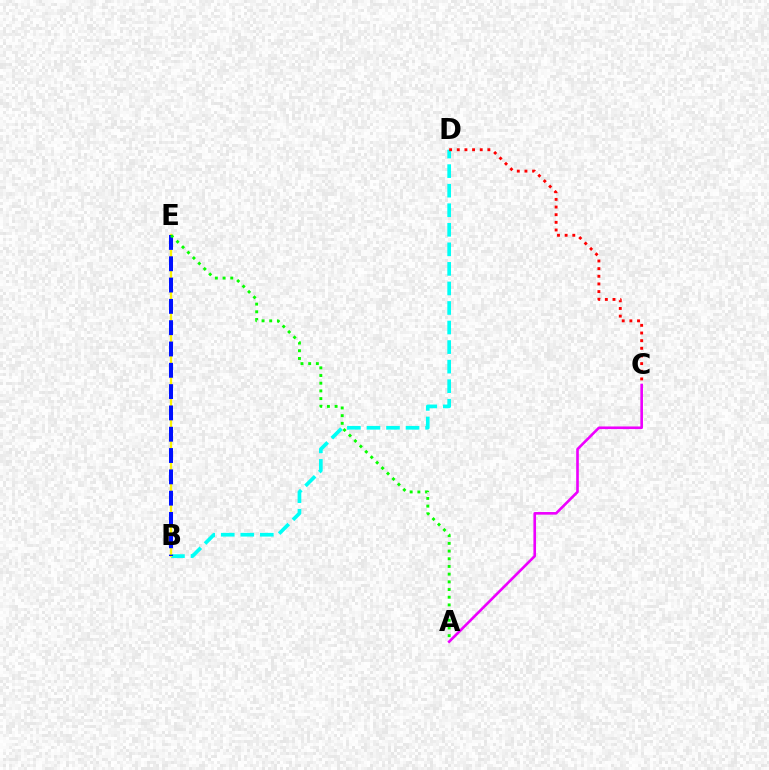{('B', 'D'): [{'color': '#00fff6', 'line_style': 'dashed', 'thickness': 2.66}], ('B', 'E'): [{'color': '#fcf500', 'line_style': 'solid', 'thickness': 1.68}, {'color': '#0010ff', 'line_style': 'dashed', 'thickness': 2.89}], ('A', 'C'): [{'color': '#ee00ff', 'line_style': 'solid', 'thickness': 1.89}], ('C', 'D'): [{'color': '#ff0000', 'line_style': 'dotted', 'thickness': 2.08}], ('A', 'E'): [{'color': '#08ff00', 'line_style': 'dotted', 'thickness': 2.09}]}